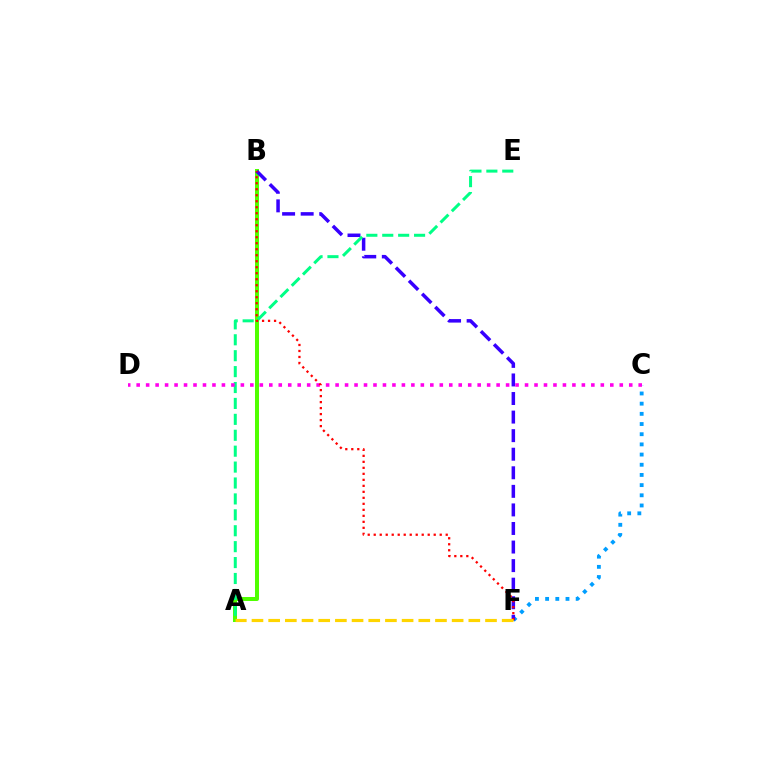{('C', 'F'): [{'color': '#009eff', 'line_style': 'dotted', 'thickness': 2.77}], ('A', 'B'): [{'color': '#4fff00', 'line_style': 'solid', 'thickness': 2.89}], ('B', 'F'): [{'color': '#3700ff', 'line_style': 'dashed', 'thickness': 2.52}, {'color': '#ff0000', 'line_style': 'dotted', 'thickness': 1.63}], ('A', 'E'): [{'color': '#00ff86', 'line_style': 'dashed', 'thickness': 2.16}], ('C', 'D'): [{'color': '#ff00ed', 'line_style': 'dotted', 'thickness': 2.57}], ('A', 'F'): [{'color': '#ffd500', 'line_style': 'dashed', 'thickness': 2.27}]}